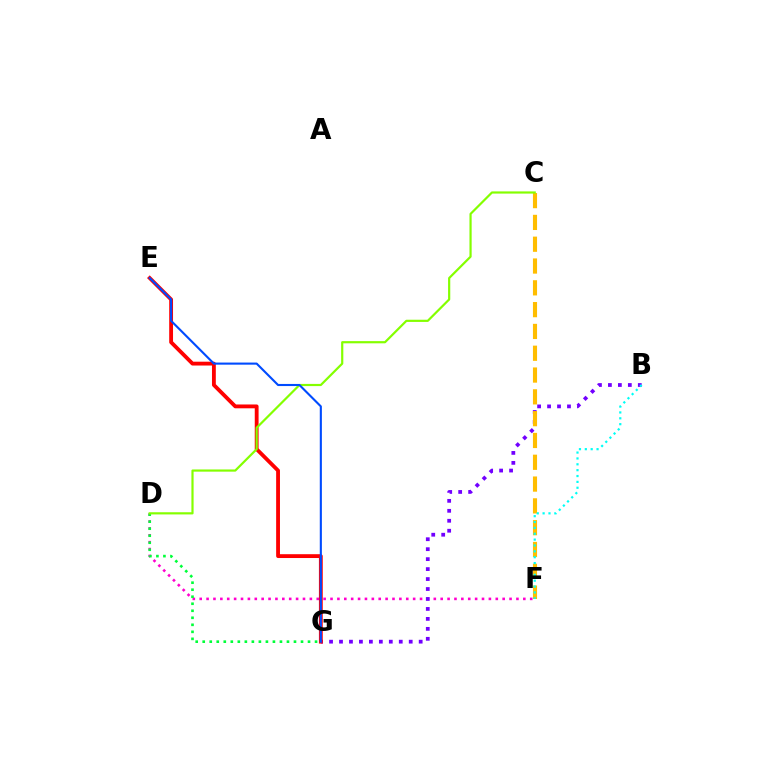{('D', 'F'): [{'color': '#ff00cf', 'line_style': 'dotted', 'thickness': 1.87}], ('D', 'G'): [{'color': '#00ff39', 'line_style': 'dotted', 'thickness': 1.91}], ('B', 'G'): [{'color': '#7200ff', 'line_style': 'dotted', 'thickness': 2.71}], ('E', 'G'): [{'color': '#ff0000', 'line_style': 'solid', 'thickness': 2.76}, {'color': '#004bff', 'line_style': 'solid', 'thickness': 1.52}], ('C', 'F'): [{'color': '#ffbd00', 'line_style': 'dashed', 'thickness': 2.96}], ('B', 'F'): [{'color': '#00fff6', 'line_style': 'dotted', 'thickness': 1.59}], ('C', 'D'): [{'color': '#84ff00', 'line_style': 'solid', 'thickness': 1.58}]}